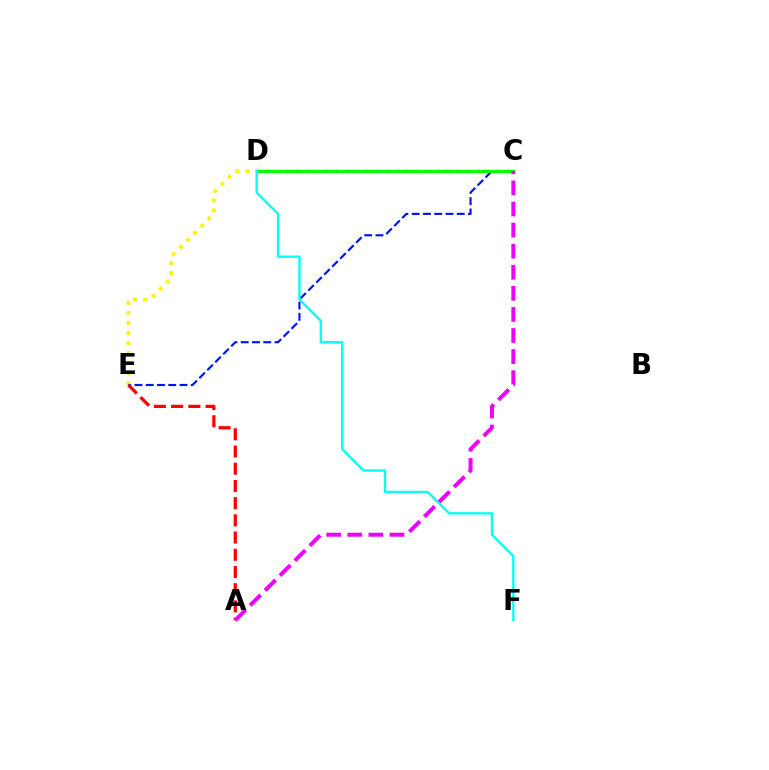{('C', 'E'): [{'color': '#fcf500', 'line_style': 'dotted', 'thickness': 2.72}, {'color': '#0010ff', 'line_style': 'dashed', 'thickness': 1.53}], ('A', 'E'): [{'color': '#ff0000', 'line_style': 'dashed', 'thickness': 2.34}], ('C', 'D'): [{'color': '#08ff00', 'line_style': 'solid', 'thickness': 2.3}], ('D', 'F'): [{'color': '#00fff6', 'line_style': 'solid', 'thickness': 1.68}], ('A', 'C'): [{'color': '#ee00ff', 'line_style': 'dashed', 'thickness': 2.86}]}